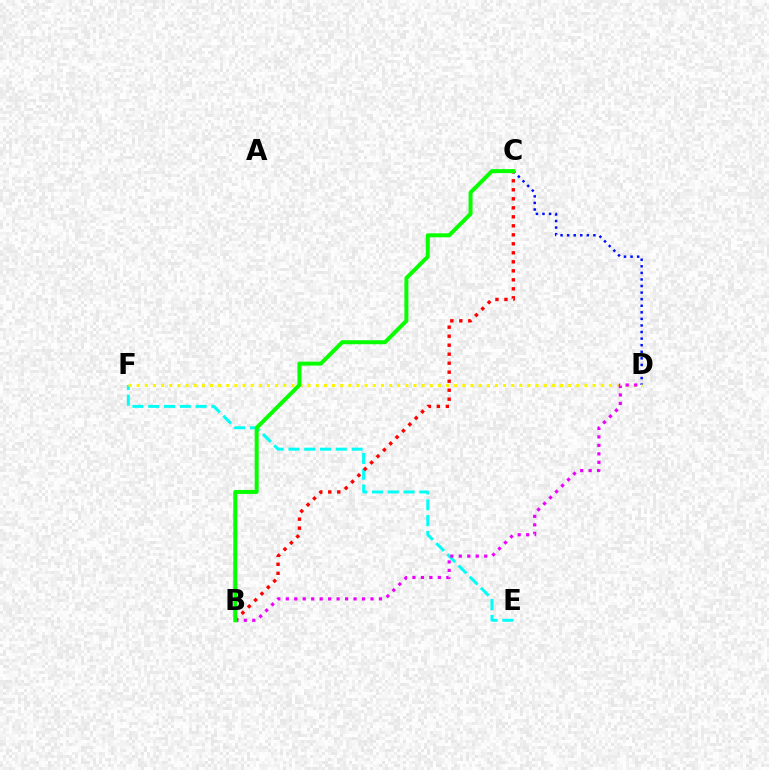{('E', 'F'): [{'color': '#00fff6', 'line_style': 'dashed', 'thickness': 2.15}], ('B', 'C'): [{'color': '#ff0000', 'line_style': 'dotted', 'thickness': 2.45}, {'color': '#08ff00', 'line_style': 'solid', 'thickness': 2.87}], ('C', 'D'): [{'color': '#0010ff', 'line_style': 'dotted', 'thickness': 1.79}], ('D', 'F'): [{'color': '#fcf500', 'line_style': 'dotted', 'thickness': 2.21}], ('B', 'D'): [{'color': '#ee00ff', 'line_style': 'dotted', 'thickness': 2.3}]}